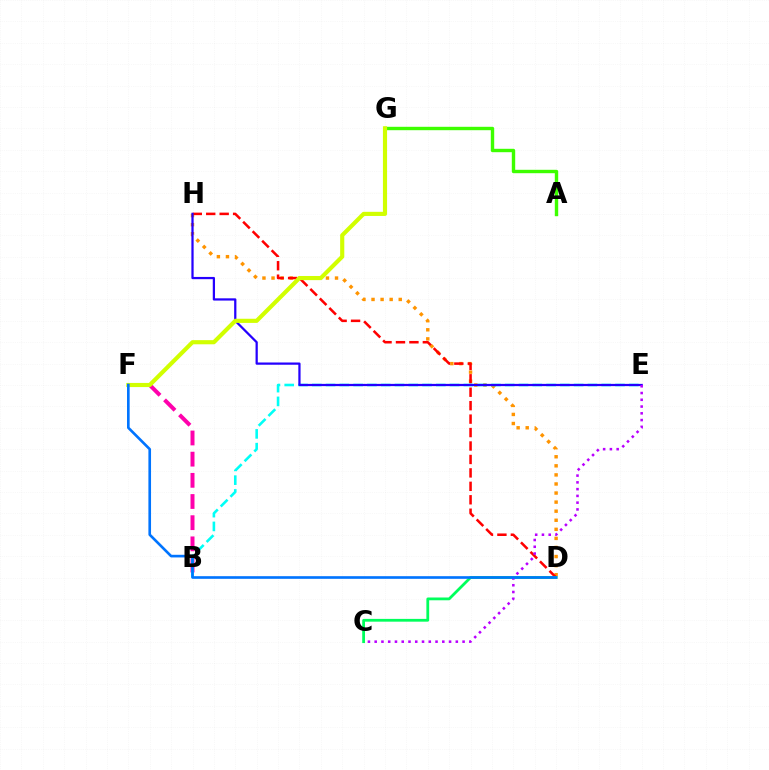{('A', 'G'): [{'color': '#3dff00', 'line_style': 'solid', 'thickness': 2.45}], ('D', 'H'): [{'color': '#ff9400', 'line_style': 'dotted', 'thickness': 2.46}, {'color': '#ff0000', 'line_style': 'dashed', 'thickness': 1.83}], ('C', 'D'): [{'color': '#00ff5c', 'line_style': 'solid', 'thickness': 2.0}], ('B', 'F'): [{'color': '#ff00ac', 'line_style': 'dashed', 'thickness': 2.88}], ('B', 'E'): [{'color': '#00fff6', 'line_style': 'dashed', 'thickness': 1.87}], ('E', 'H'): [{'color': '#2500ff', 'line_style': 'solid', 'thickness': 1.62}], ('F', 'G'): [{'color': '#d1ff00', 'line_style': 'solid', 'thickness': 2.98}], ('C', 'E'): [{'color': '#b900ff', 'line_style': 'dotted', 'thickness': 1.84}], ('D', 'F'): [{'color': '#0074ff', 'line_style': 'solid', 'thickness': 1.9}]}